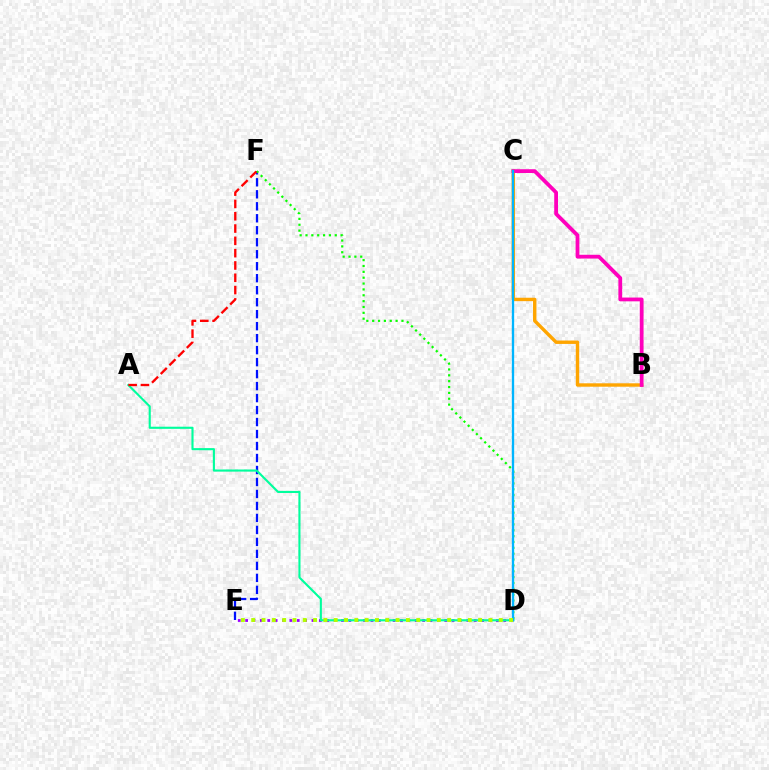{('D', 'E'): [{'color': '#9b00ff', 'line_style': 'dotted', 'thickness': 2.0}, {'color': '#b3ff00', 'line_style': 'dotted', 'thickness': 2.8}], ('E', 'F'): [{'color': '#0010ff', 'line_style': 'dashed', 'thickness': 1.63}], ('D', 'F'): [{'color': '#08ff00', 'line_style': 'dotted', 'thickness': 1.59}], ('B', 'C'): [{'color': '#ffa500', 'line_style': 'solid', 'thickness': 2.45}, {'color': '#ff00bd', 'line_style': 'solid', 'thickness': 2.72}], ('A', 'D'): [{'color': '#00ff9d', 'line_style': 'solid', 'thickness': 1.53}], ('A', 'F'): [{'color': '#ff0000', 'line_style': 'dashed', 'thickness': 1.67}], ('C', 'D'): [{'color': '#00b5ff', 'line_style': 'solid', 'thickness': 1.67}]}